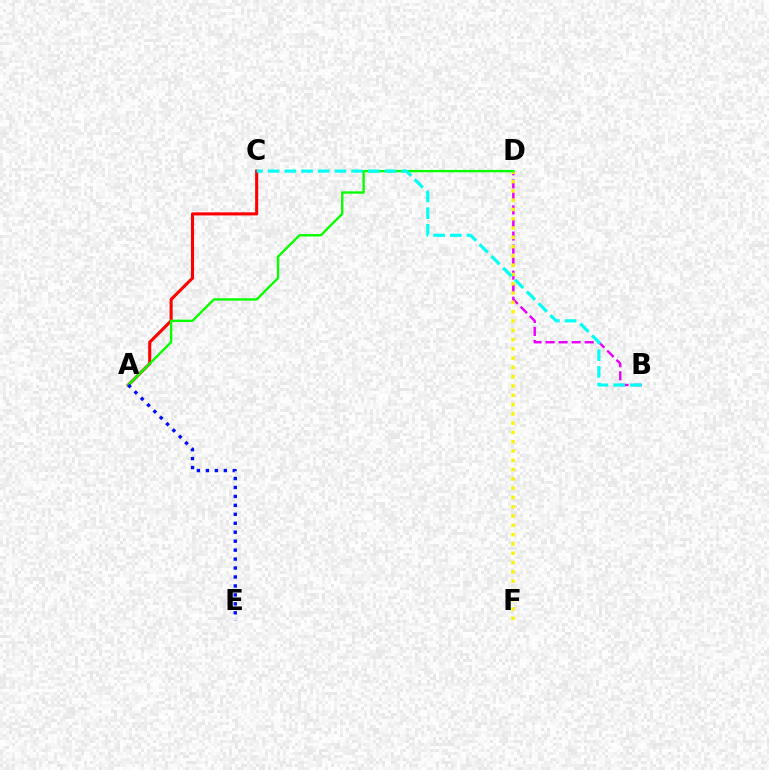{('A', 'C'): [{'color': '#ff0000', 'line_style': 'solid', 'thickness': 2.22}], ('B', 'D'): [{'color': '#ee00ff', 'line_style': 'dashed', 'thickness': 1.77}], ('D', 'F'): [{'color': '#fcf500', 'line_style': 'dotted', 'thickness': 2.52}], ('A', 'D'): [{'color': '#08ff00', 'line_style': 'solid', 'thickness': 1.71}], ('B', 'C'): [{'color': '#00fff6', 'line_style': 'dashed', 'thickness': 2.27}], ('A', 'E'): [{'color': '#0010ff', 'line_style': 'dotted', 'thickness': 2.43}]}